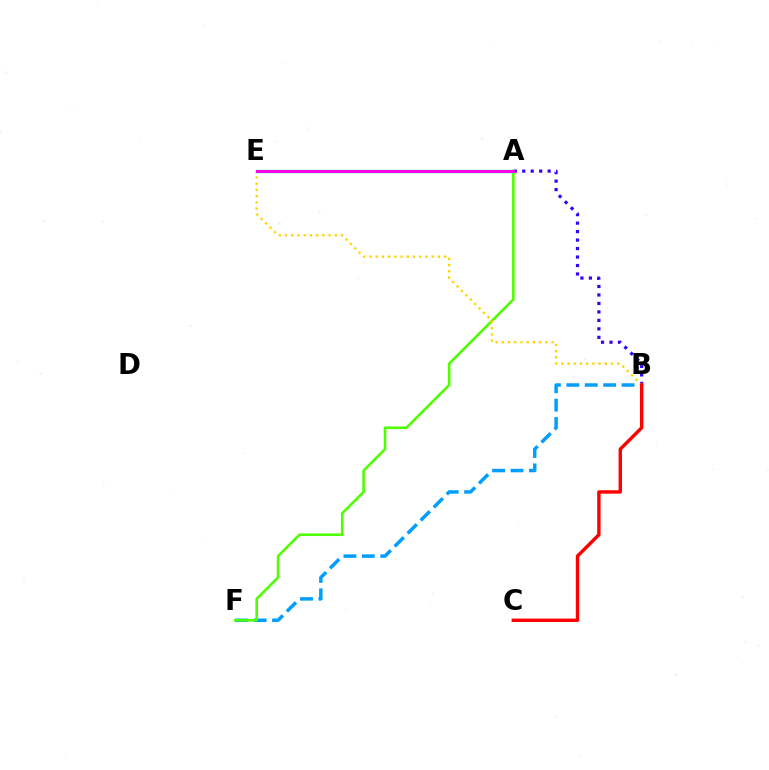{('B', 'F'): [{'color': '#009eff', 'line_style': 'dashed', 'thickness': 2.5}], ('A', 'E'): [{'color': '#00ff86', 'line_style': 'solid', 'thickness': 2.44}, {'color': '#ff00ed', 'line_style': 'solid', 'thickness': 2.12}], ('A', 'B'): [{'color': '#3700ff', 'line_style': 'dotted', 'thickness': 2.3}], ('A', 'F'): [{'color': '#4fff00', 'line_style': 'solid', 'thickness': 1.87}], ('B', 'E'): [{'color': '#ffd500', 'line_style': 'dotted', 'thickness': 1.69}], ('B', 'C'): [{'color': '#ff0000', 'line_style': 'solid', 'thickness': 2.44}]}